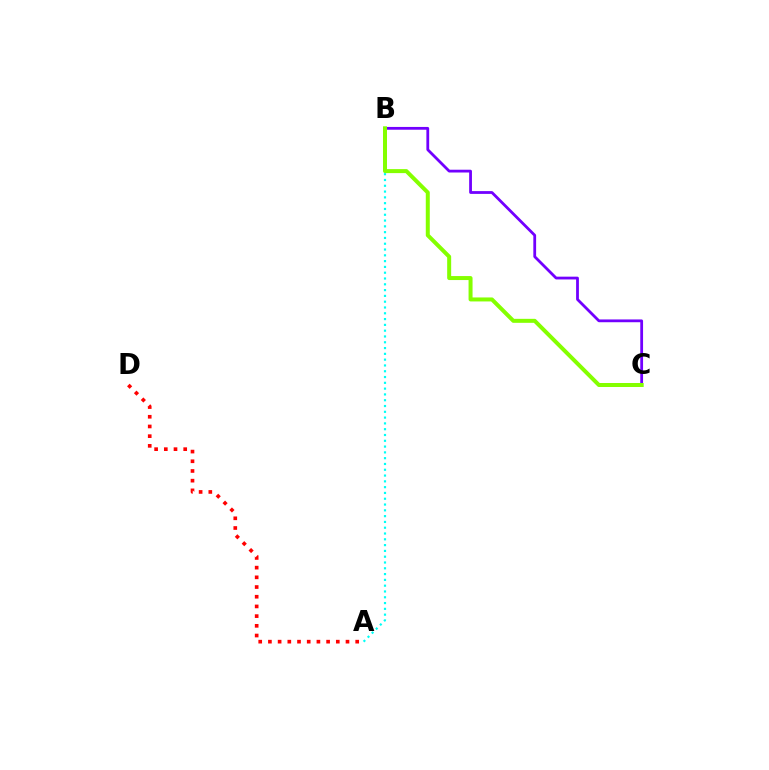{('A', 'D'): [{'color': '#ff0000', 'line_style': 'dotted', 'thickness': 2.63}], ('A', 'B'): [{'color': '#00fff6', 'line_style': 'dotted', 'thickness': 1.57}], ('B', 'C'): [{'color': '#7200ff', 'line_style': 'solid', 'thickness': 2.01}, {'color': '#84ff00', 'line_style': 'solid', 'thickness': 2.87}]}